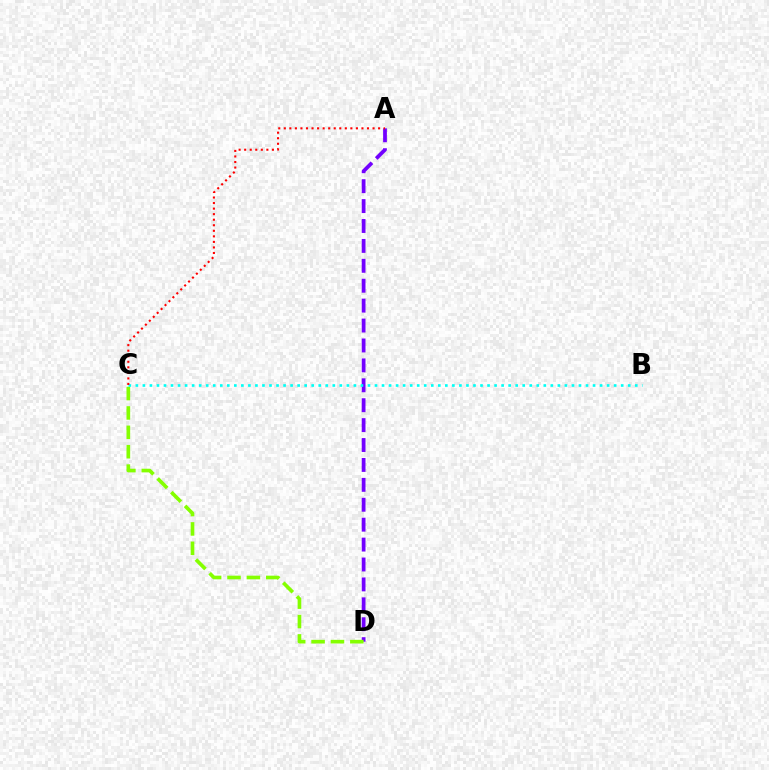{('A', 'D'): [{'color': '#7200ff', 'line_style': 'dashed', 'thickness': 2.71}], ('C', 'D'): [{'color': '#84ff00', 'line_style': 'dashed', 'thickness': 2.63}], ('B', 'C'): [{'color': '#00fff6', 'line_style': 'dotted', 'thickness': 1.91}], ('A', 'C'): [{'color': '#ff0000', 'line_style': 'dotted', 'thickness': 1.51}]}